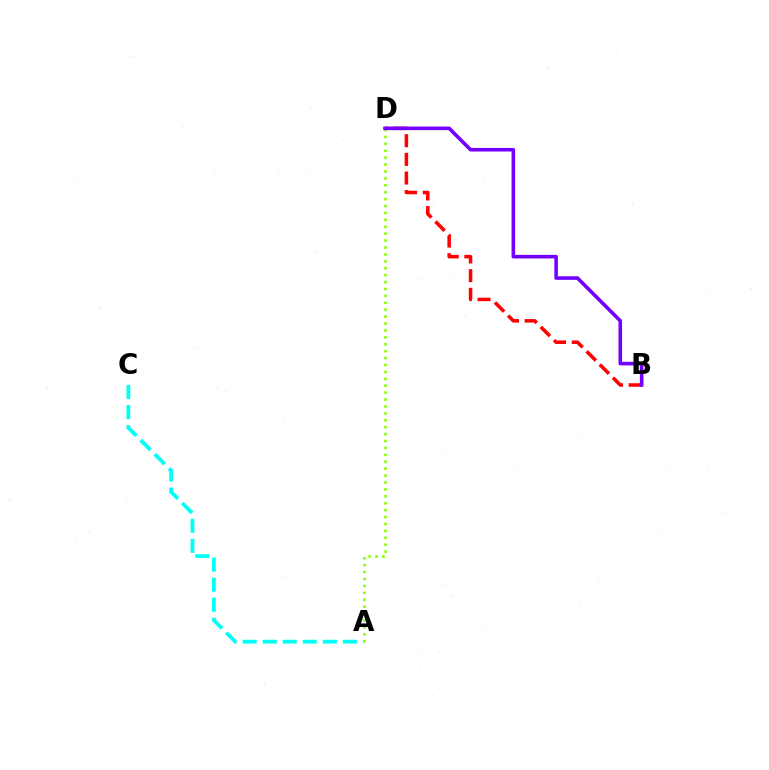{('A', 'D'): [{'color': '#84ff00', 'line_style': 'dotted', 'thickness': 1.88}], ('A', 'C'): [{'color': '#00fff6', 'line_style': 'dashed', 'thickness': 2.72}], ('B', 'D'): [{'color': '#ff0000', 'line_style': 'dashed', 'thickness': 2.53}, {'color': '#7200ff', 'line_style': 'solid', 'thickness': 2.57}]}